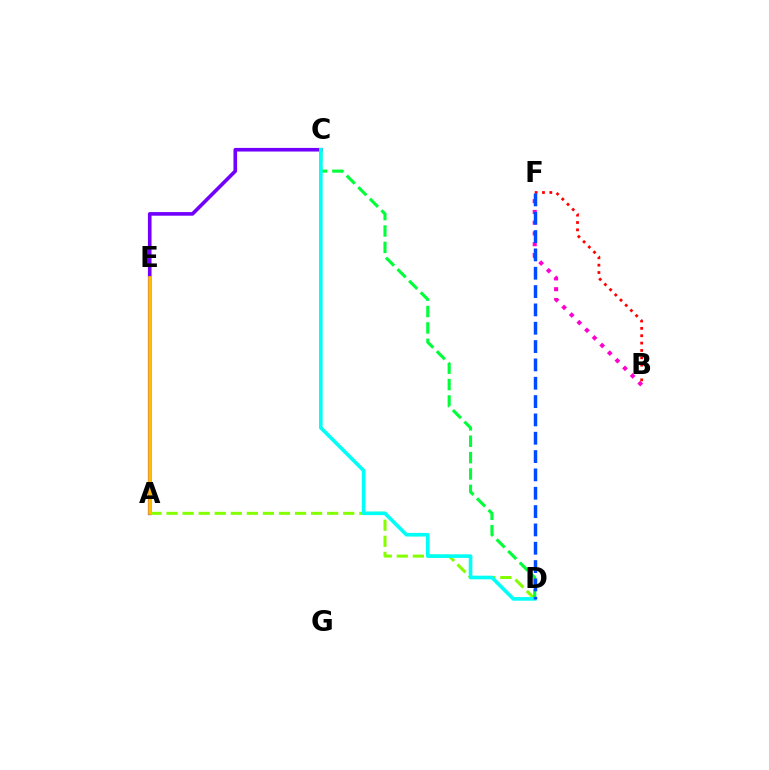{('A', 'C'): [{'color': '#7200ff', 'line_style': 'solid', 'thickness': 2.6}], ('A', 'D'): [{'color': '#84ff00', 'line_style': 'dashed', 'thickness': 2.18}], ('A', 'E'): [{'color': '#ffbd00', 'line_style': 'solid', 'thickness': 2.64}], ('B', 'F'): [{'color': '#ff00cf', 'line_style': 'dotted', 'thickness': 2.93}, {'color': '#ff0000', 'line_style': 'dotted', 'thickness': 2.0}], ('C', 'D'): [{'color': '#00ff39', 'line_style': 'dashed', 'thickness': 2.23}, {'color': '#00fff6', 'line_style': 'solid', 'thickness': 2.61}], ('D', 'F'): [{'color': '#004bff', 'line_style': 'dashed', 'thickness': 2.49}]}